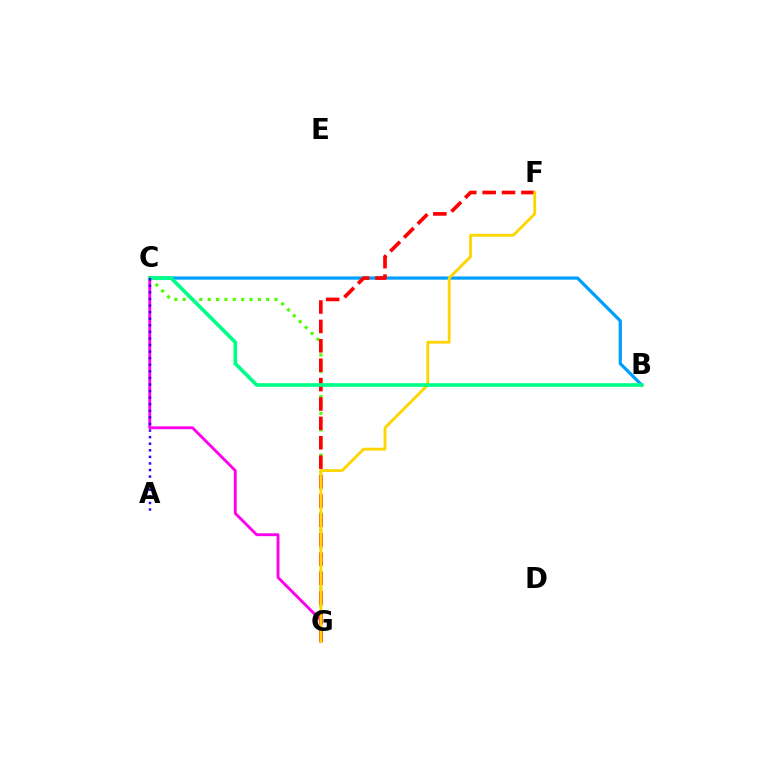{('B', 'C'): [{'color': '#009eff', 'line_style': 'solid', 'thickness': 2.32}, {'color': '#00ff86', 'line_style': 'solid', 'thickness': 2.63}], ('C', 'G'): [{'color': '#4fff00', 'line_style': 'dotted', 'thickness': 2.27}, {'color': '#ff00ed', 'line_style': 'solid', 'thickness': 2.05}], ('F', 'G'): [{'color': '#ff0000', 'line_style': 'dashed', 'thickness': 2.63}, {'color': '#ffd500', 'line_style': 'solid', 'thickness': 2.04}], ('A', 'C'): [{'color': '#3700ff', 'line_style': 'dotted', 'thickness': 1.79}]}